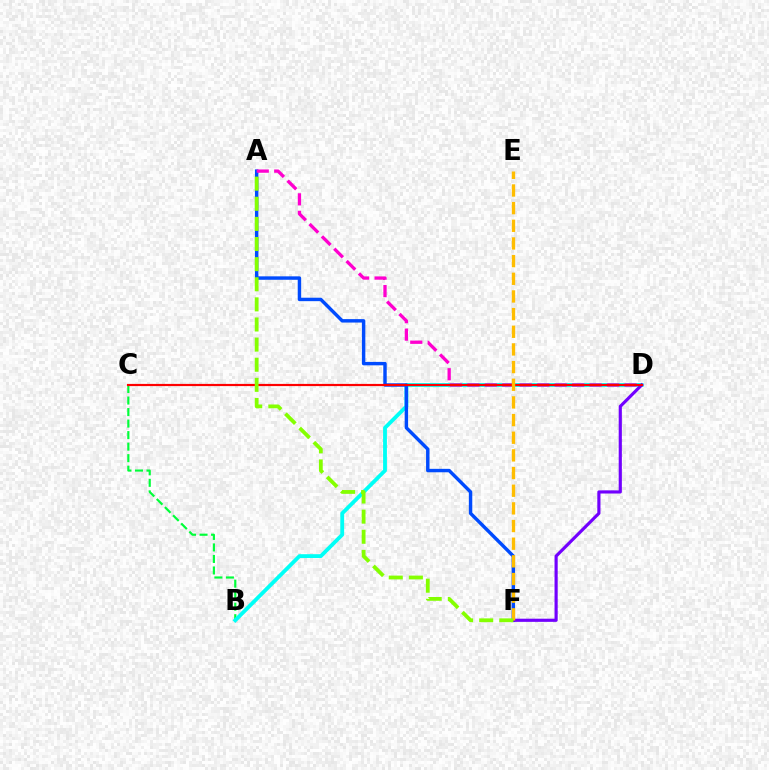{('B', 'C'): [{'color': '#00ff39', 'line_style': 'dashed', 'thickness': 1.57}], ('B', 'D'): [{'color': '#00fff6', 'line_style': 'solid', 'thickness': 2.76}], ('A', 'F'): [{'color': '#004bff', 'line_style': 'solid', 'thickness': 2.47}, {'color': '#84ff00', 'line_style': 'dashed', 'thickness': 2.73}], ('D', 'F'): [{'color': '#7200ff', 'line_style': 'solid', 'thickness': 2.27}], ('A', 'D'): [{'color': '#ff00cf', 'line_style': 'dashed', 'thickness': 2.37}], ('C', 'D'): [{'color': '#ff0000', 'line_style': 'solid', 'thickness': 1.57}], ('E', 'F'): [{'color': '#ffbd00', 'line_style': 'dashed', 'thickness': 2.4}]}